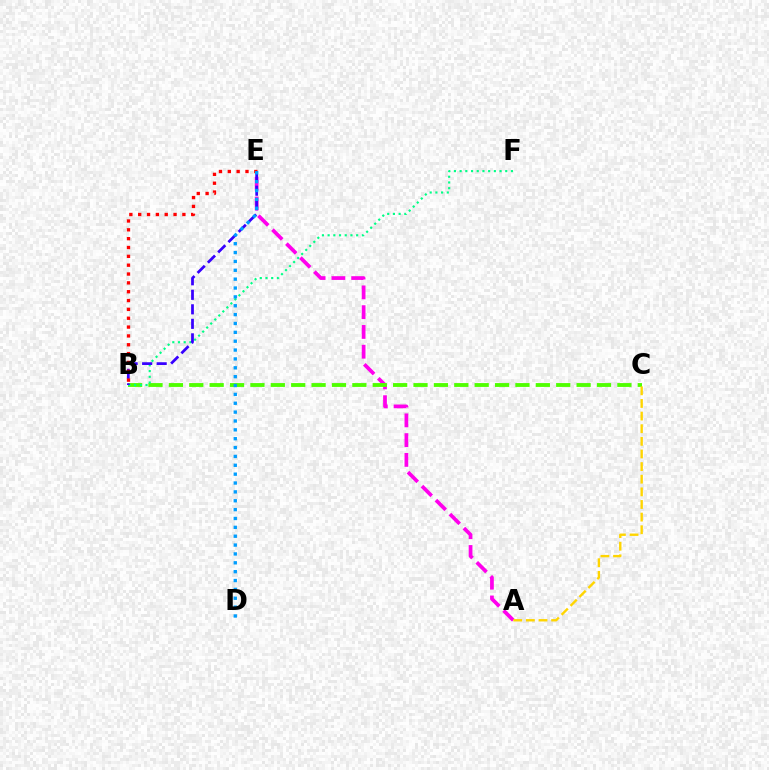{('A', 'E'): [{'color': '#ff00ed', 'line_style': 'dashed', 'thickness': 2.69}], ('B', 'C'): [{'color': '#4fff00', 'line_style': 'dashed', 'thickness': 2.77}], ('B', 'F'): [{'color': '#00ff86', 'line_style': 'dotted', 'thickness': 1.55}], ('B', 'E'): [{'color': '#3700ff', 'line_style': 'dashed', 'thickness': 1.97}, {'color': '#ff0000', 'line_style': 'dotted', 'thickness': 2.4}], ('A', 'C'): [{'color': '#ffd500', 'line_style': 'dashed', 'thickness': 1.72}], ('D', 'E'): [{'color': '#009eff', 'line_style': 'dotted', 'thickness': 2.41}]}